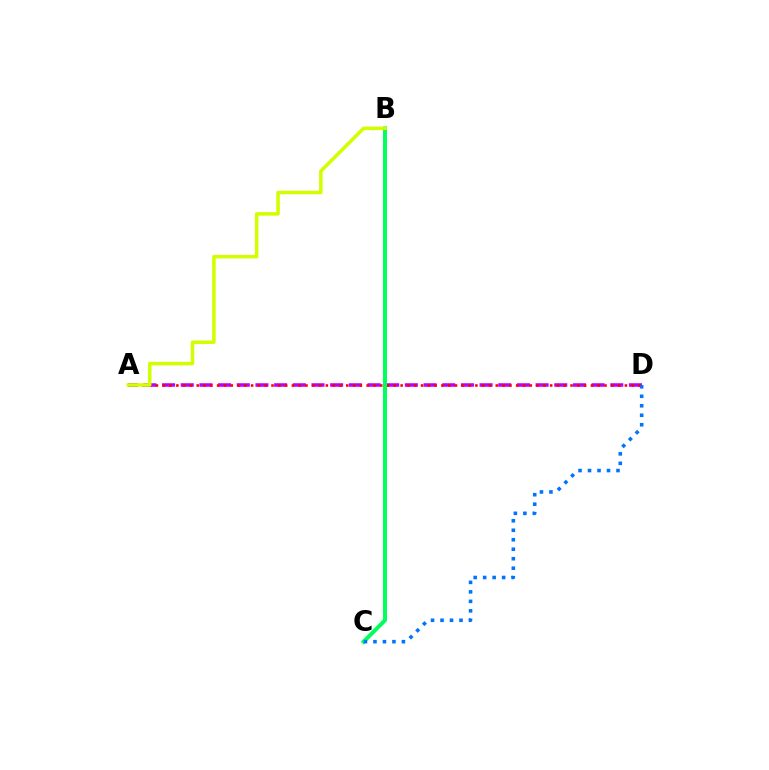{('A', 'D'): [{'color': '#b900ff', 'line_style': 'dashed', 'thickness': 2.54}, {'color': '#ff0000', 'line_style': 'dotted', 'thickness': 1.85}], ('B', 'C'): [{'color': '#00ff5c', 'line_style': 'solid', 'thickness': 2.87}], ('A', 'B'): [{'color': '#d1ff00', 'line_style': 'solid', 'thickness': 2.53}], ('C', 'D'): [{'color': '#0074ff', 'line_style': 'dotted', 'thickness': 2.58}]}